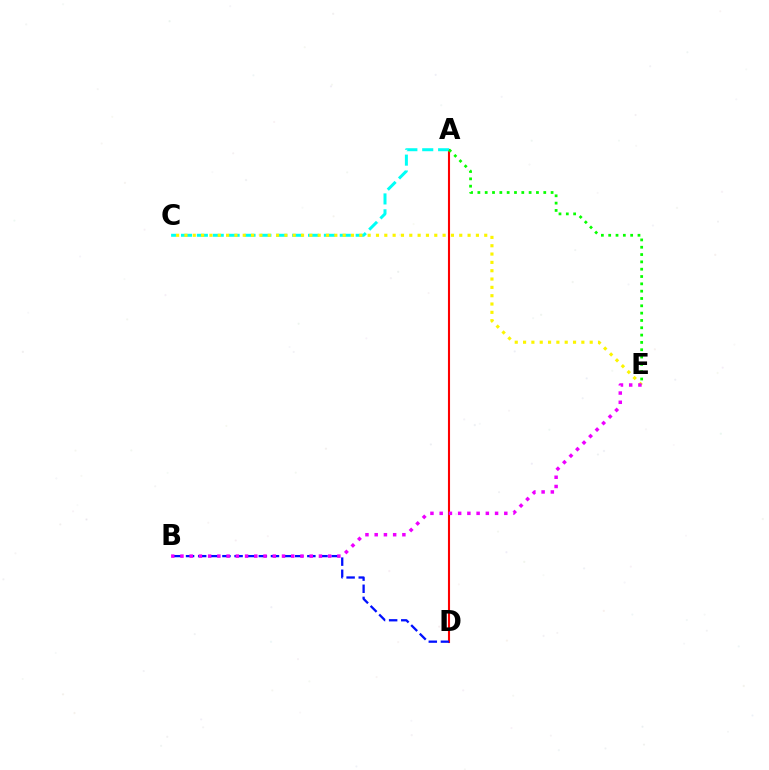{('A', 'D'): [{'color': '#ff0000', 'line_style': 'solid', 'thickness': 1.52}], ('B', 'D'): [{'color': '#0010ff', 'line_style': 'dashed', 'thickness': 1.65}], ('A', 'C'): [{'color': '#00fff6', 'line_style': 'dashed', 'thickness': 2.16}], ('C', 'E'): [{'color': '#fcf500', 'line_style': 'dotted', 'thickness': 2.26}], ('B', 'E'): [{'color': '#ee00ff', 'line_style': 'dotted', 'thickness': 2.51}], ('A', 'E'): [{'color': '#08ff00', 'line_style': 'dotted', 'thickness': 1.99}]}